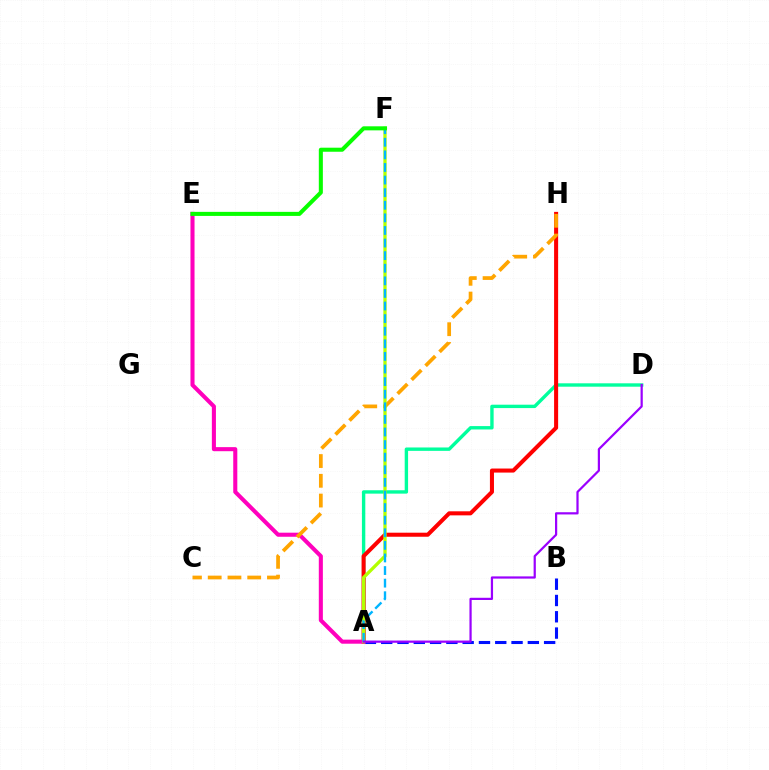{('A', 'D'): [{'color': '#00ff9d', 'line_style': 'solid', 'thickness': 2.44}, {'color': '#9b00ff', 'line_style': 'solid', 'thickness': 1.6}], ('A', 'H'): [{'color': '#ff0000', 'line_style': 'solid', 'thickness': 2.91}], ('A', 'B'): [{'color': '#0010ff', 'line_style': 'dashed', 'thickness': 2.21}], ('A', 'E'): [{'color': '#ff00bd', 'line_style': 'solid', 'thickness': 2.93}], ('C', 'H'): [{'color': '#ffa500', 'line_style': 'dashed', 'thickness': 2.68}], ('A', 'F'): [{'color': '#b3ff00', 'line_style': 'solid', 'thickness': 2.37}, {'color': '#00b5ff', 'line_style': 'dashed', 'thickness': 1.71}], ('E', 'F'): [{'color': '#08ff00', 'line_style': 'solid', 'thickness': 2.91}]}